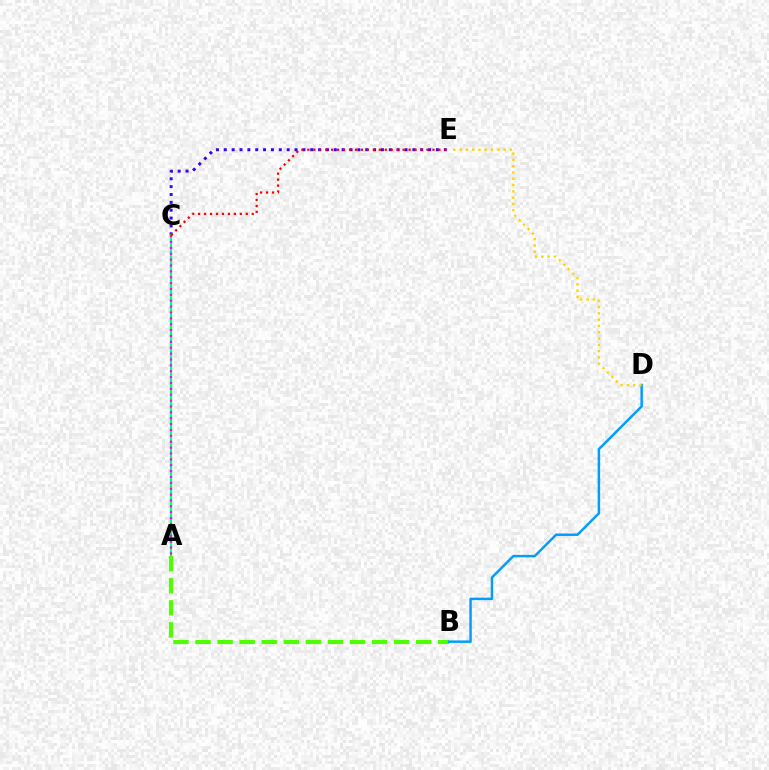{('C', 'E'): [{'color': '#3700ff', 'line_style': 'dotted', 'thickness': 2.13}, {'color': '#ff0000', 'line_style': 'dotted', 'thickness': 1.62}], ('A', 'C'): [{'color': '#00ff86', 'line_style': 'solid', 'thickness': 1.62}, {'color': '#ff00ed', 'line_style': 'dotted', 'thickness': 1.6}], ('A', 'B'): [{'color': '#4fff00', 'line_style': 'dashed', 'thickness': 3.0}], ('B', 'D'): [{'color': '#009eff', 'line_style': 'solid', 'thickness': 1.78}], ('D', 'E'): [{'color': '#ffd500', 'line_style': 'dotted', 'thickness': 1.71}]}